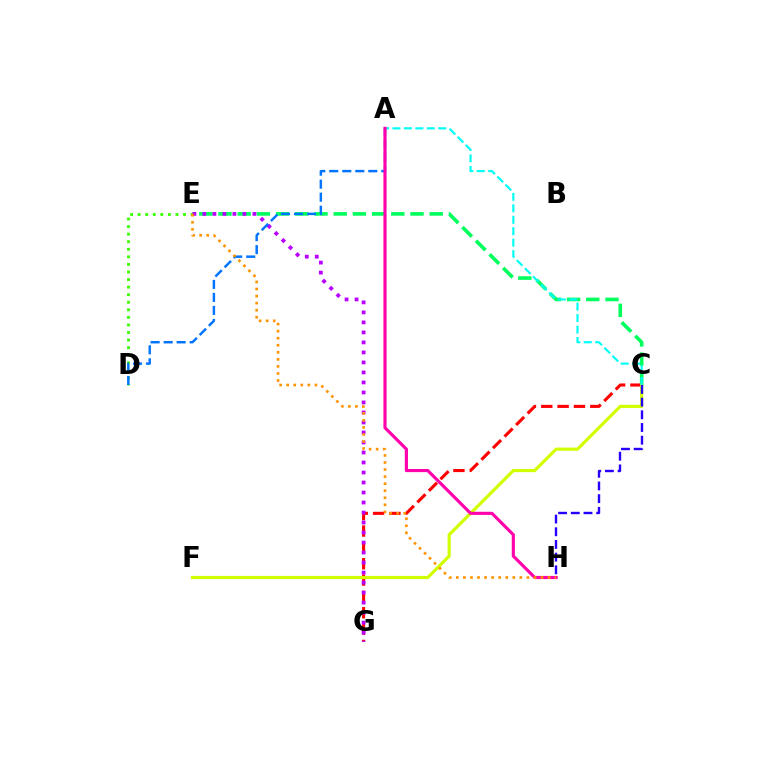{('D', 'E'): [{'color': '#3dff00', 'line_style': 'dotted', 'thickness': 2.06}], ('C', 'E'): [{'color': '#00ff5c', 'line_style': 'dashed', 'thickness': 2.61}], ('C', 'G'): [{'color': '#ff0000', 'line_style': 'dashed', 'thickness': 2.22}], ('C', 'F'): [{'color': '#d1ff00', 'line_style': 'solid', 'thickness': 2.28}], ('E', 'G'): [{'color': '#b900ff', 'line_style': 'dotted', 'thickness': 2.72}], ('A', 'D'): [{'color': '#0074ff', 'line_style': 'dashed', 'thickness': 1.77}], ('A', 'C'): [{'color': '#00fff6', 'line_style': 'dashed', 'thickness': 1.56}], ('A', 'H'): [{'color': '#ff00ac', 'line_style': 'solid', 'thickness': 2.26}], ('E', 'H'): [{'color': '#ff9400', 'line_style': 'dotted', 'thickness': 1.92}], ('C', 'H'): [{'color': '#2500ff', 'line_style': 'dashed', 'thickness': 1.72}]}